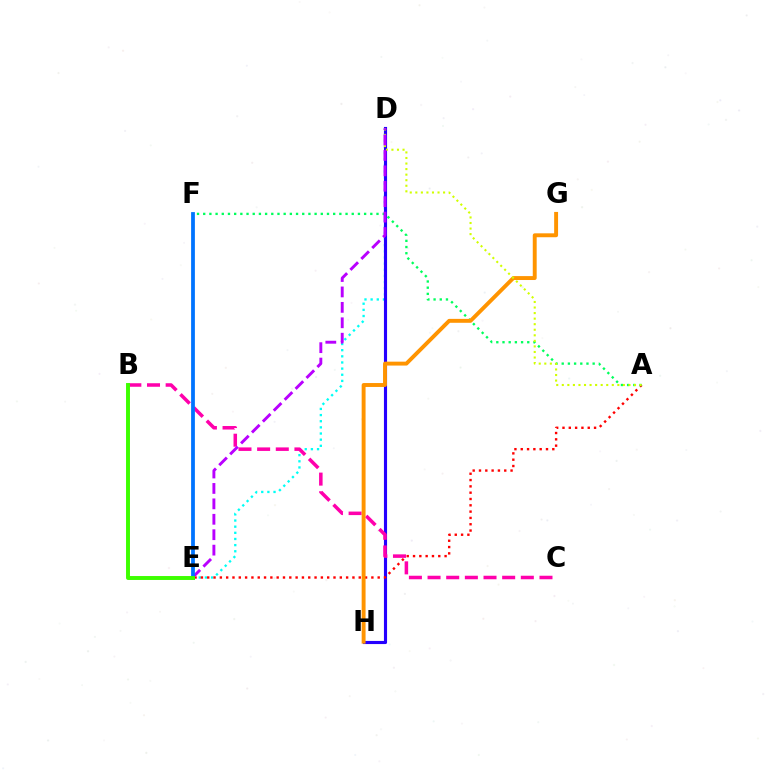{('D', 'E'): [{'color': '#00fff6', 'line_style': 'dotted', 'thickness': 1.67}, {'color': '#b900ff', 'line_style': 'dashed', 'thickness': 2.1}], ('D', 'H'): [{'color': '#2500ff', 'line_style': 'solid', 'thickness': 2.25}], ('B', 'C'): [{'color': '#ff00ac', 'line_style': 'dashed', 'thickness': 2.53}], ('A', 'E'): [{'color': '#ff0000', 'line_style': 'dotted', 'thickness': 1.72}], ('A', 'F'): [{'color': '#00ff5c', 'line_style': 'dotted', 'thickness': 1.68}], ('G', 'H'): [{'color': '#ff9400', 'line_style': 'solid', 'thickness': 2.82}], ('A', 'D'): [{'color': '#d1ff00', 'line_style': 'dotted', 'thickness': 1.51}], ('E', 'F'): [{'color': '#0074ff', 'line_style': 'solid', 'thickness': 2.72}], ('B', 'E'): [{'color': '#3dff00', 'line_style': 'solid', 'thickness': 2.83}]}